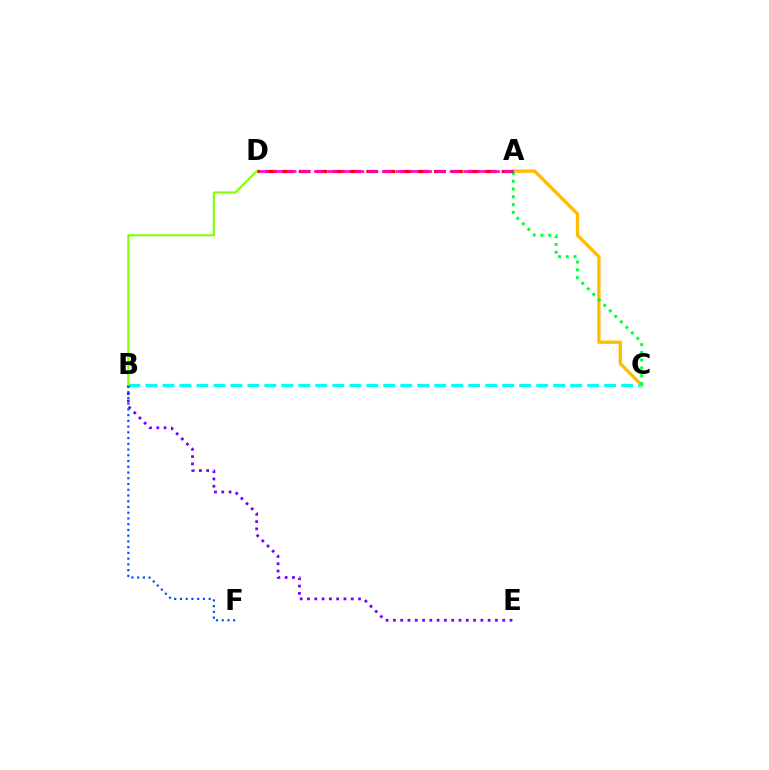{('B', 'C'): [{'color': '#00fff6', 'line_style': 'dashed', 'thickness': 2.31}], ('B', 'E'): [{'color': '#7200ff', 'line_style': 'dotted', 'thickness': 1.98}], ('A', 'C'): [{'color': '#ffbd00', 'line_style': 'solid', 'thickness': 2.39}, {'color': '#00ff39', 'line_style': 'dotted', 'thickness': 2.12}], ('B', 'F'): [{'color': '#004bff', 'line_style': 'dotted', 'thickness': 1.56}], ('B', 'D'): [{'color': '#84ff00', 'line_style': 'solid', 'thickness': 1.53}], ('A', 'D'): [{'color': '#ff0000', 'line_style': 'dashed', 'thickness': 2.3}, {'color': '#ff00cf', 'line_style': 'dashed', 'thickness': 1.84}]}